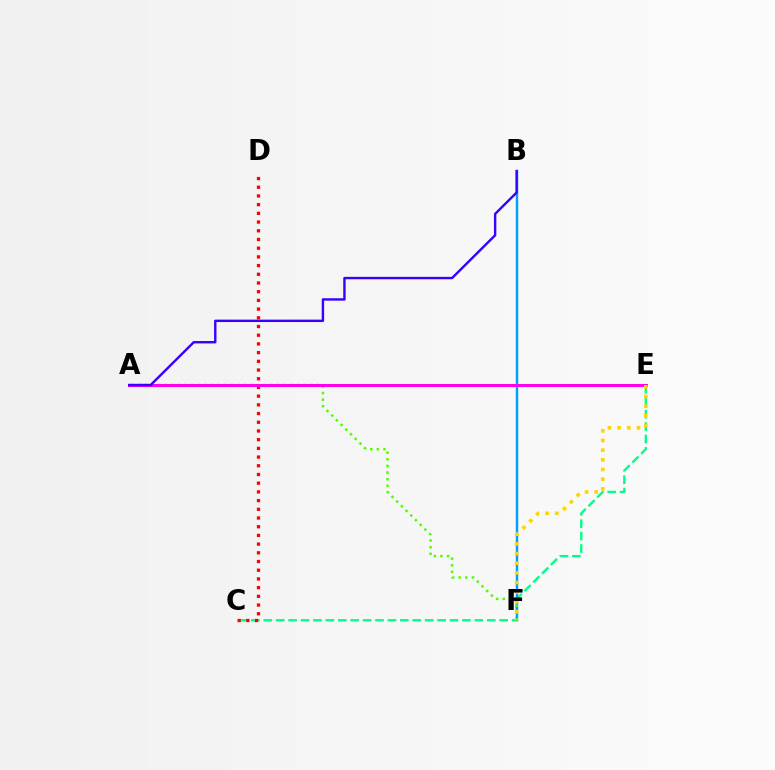{('C', 'E'): [{'color': '#00ff86', 'line_style': 'dashed', 'thickness': 1.69}], ('B', 'F'): [{'color': '#009eff', 'line_style': 'solid', 'thickness': 1.75}], ('C', 'D'): [{'color': '#ff0000', 'line_style': 'dotted', 'thickness': 2.36}], ('A', 'F'): [{'color': '#4fff00', 'line_style': 'dotted', 'thickness': 1.8}], ('A', 'E'): [{'color': '#ff00ed', 'line_style': 'solid', 'thickness': 2.16}], ('E', 'F'): [{'color': '#ffd500', 'line_style': 'dotted', 'thickness': 2.63}], ('A', 'B'): [{'color': '#3700ff', 'line_style': 'solid', 'thickness': 1.73}]}